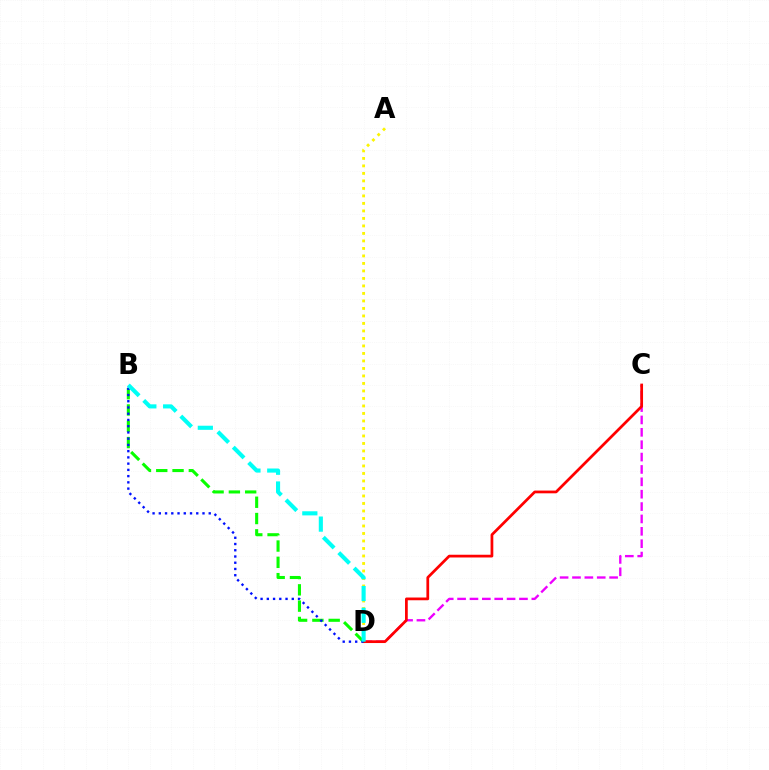{('C', 'D'): [{'color': '#ee00ff', 'line_style': 'dashed', 'thickness': 1.68}, {'color': '#ff0000', 'line_style': 'solid', 'thickness': 1.97}], ('B', 'D'): [{'color': '#08ff00', 'line_style': 'dashed', 'thickness': 2.21}, {'color': '#0010ff', 'line_style': 'dotted', 'thickness': 1.7}, {'color': '#00fff6', 'line_style': 'dashed', 'thickness': 2.96}], ('A', 'D'): [{'color': '#fcf500', 'line_style': 'dotted', 'thickness': 2.04}]}